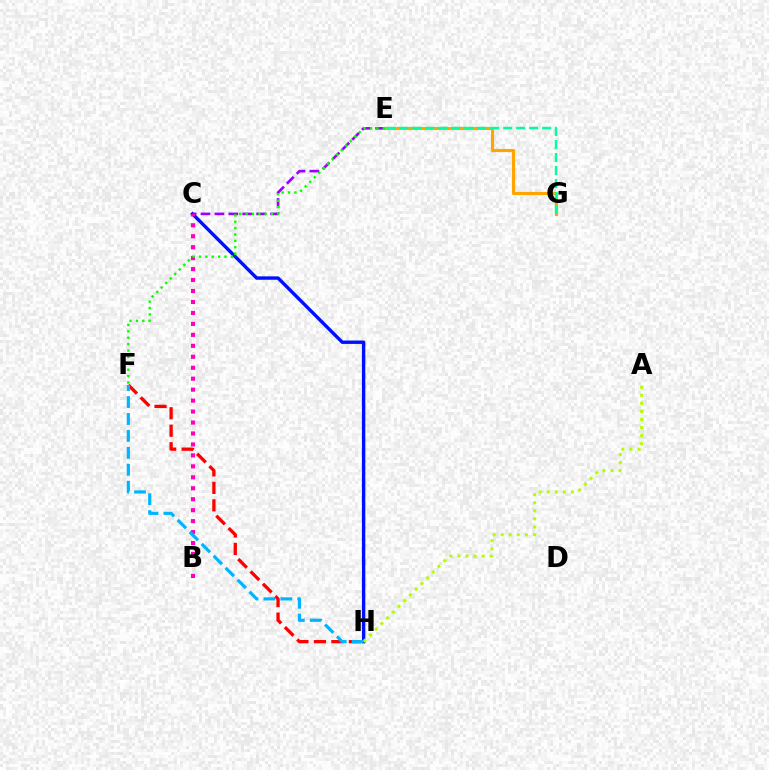{('F', 'H'): [{'color': '#ff0000', 'line_style': 'dashed', 'thickness': 2.37}, {'color': '#00b5ff', 'line_style': 'dashed', 'thickness': 2.3}], ('C', 'H'): [{'color': '#0010ff', 'line_style': 'solid', 'thickness': 2.45}], ('C', 'E'): [{'color': '#9b00ff', 'line_style': 'dashed', 'thickness': 1.89}], ('E', 'G'): [{'color': '#ffa500', 'line_style': 'solid', 'thickness': 2.25}, {'color': '#00ff9d', 'line_style': 'dashed', 'thickness': 1.76}], ('A', 'H'): [{'color': '#b3ff00', 'line_style': 'dotted', 'thickness': 2.19}], ('B', 'C'): [{'color': '#ff00bd', 'line_style': 'dotted', 'thickness': 2.98}], ('E', 'F'): [{'color': '#08ff00', 'line_style': 'dotted', 'thickness': 1.73}]}